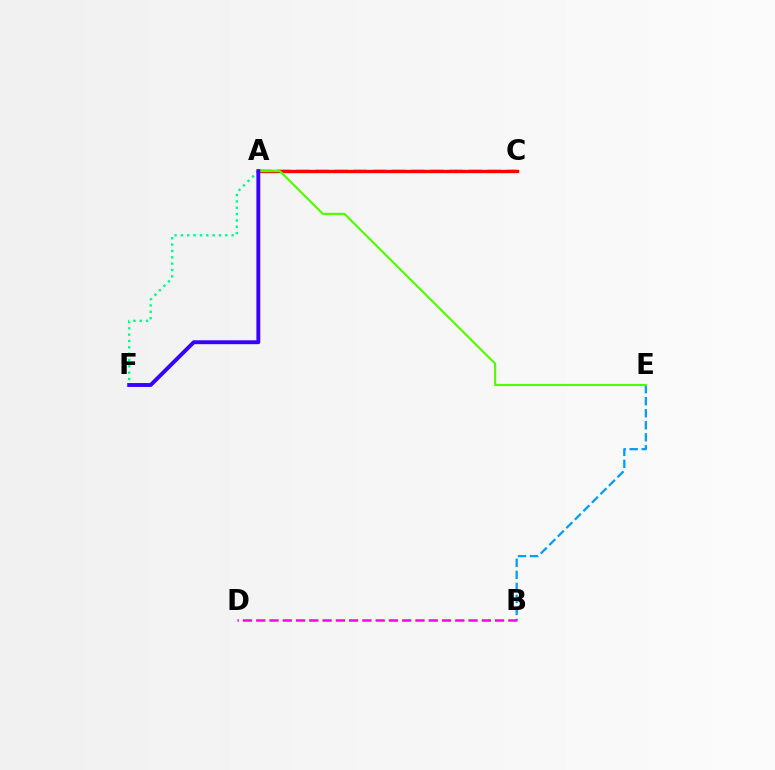{('A', 'F'): [{'color': '#00ff86', 'line_style': 'dotted', 'thickness': 1.72}, {'color': '#3700ff', 'line_style': 'solid', 'thickness': 2.8}], ('A', 'C'): [{'color': '#ffd500', 'line_style': 'dashed', 'thickness': 2.6}, {'color': '#ff0000', 'line_style': 'solid', 'thickness': 2.39}], ('B', 'E'): [{'color': '#009eff', 'line_style': 'dashed', 'thickness': 1.63}], ('B', 'D'): [{'color': '#ff00ed', 'line_style': 'dashed', 'thickness': 1.8}], ('A', 'E'): [{'color': '#4fff00', 'line_style': 'solid', 'thickness': 1.54}]}